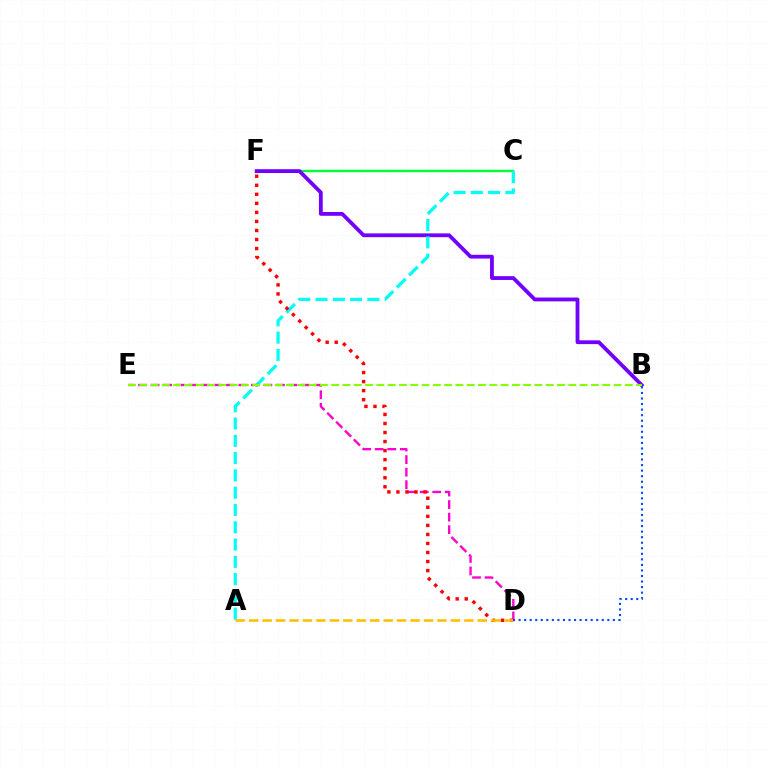{('C', 'F'): [{'color': '#00ff39', 'line_style': 'solid', 'thickness': 1.73}], ('B', 'F'): [{'color': '#7200ff', 'line_style': 'solid', 'thickness': 2.74}], ('A', 'C'): [{'color': '#00fff6', 'line_style': 'dashed', 'thickness': 2.35}], ('D', 'E'): [{'color': '#ff00cf', 'line_style': 'dashed', 'thickness': 1.7}], ('D', 'F'): [{'color': '#ff0000', 'line_style': 'dotted', 'thickness': 2.46}], ('B', 'E'): [{'color': '#84ff00', 'line_style': 'dashed', 'thickness': 1.53}], ('A', 'D'): [{'color': '#ffbd00', 'line_style': 'dashed', 'thickness': 1.83}], ('B', 'D'): [{'color': '#004bff', 'line_style': 'dotted', 'thickness': 1.51}]}